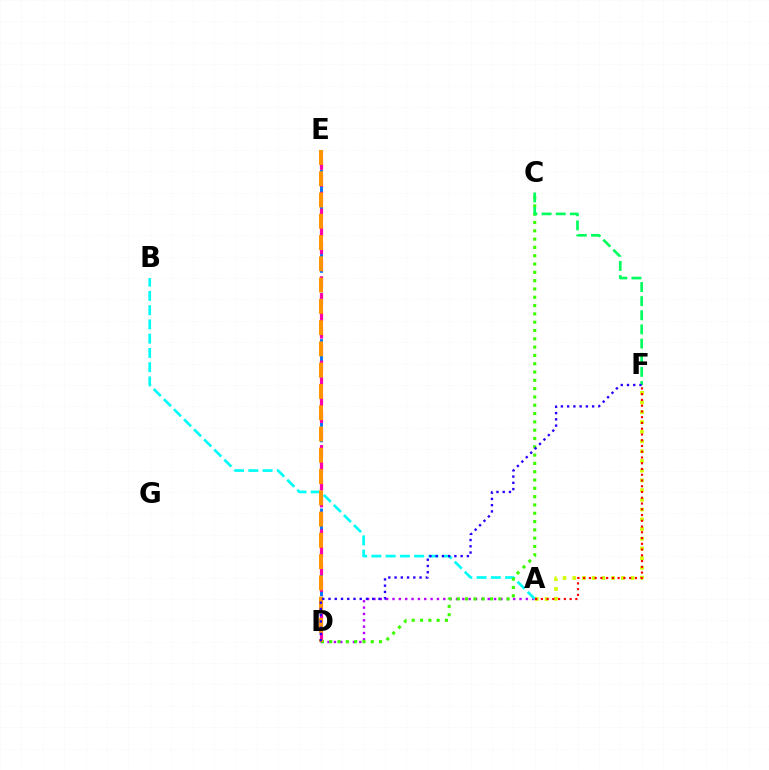{('A', 'D'): [{'color': '#b900ff', 'line_style': 'dotted', 'thickness': 1.73}], ('D', 'E'): [{'color': '#0074ff', 'line_style': 'dashed', 'thickness': 2.09}, {'color': '#ff00ac', 'line_style': 'dashed', 'thickness': 2.29}, {'color': '#ff9400', 'line_style': 'dashed', 'thickness': 2.89}], ('A', 'F'): [{'color': '#d1ff00', 'line_style': 'dotted', 'thickness': 2.64}, {'color': '#ff0000', 'line_style': 'dotted', 'thickness': 1.56}], ('A', 'B'): [{'color': '#00fff6', 'line_style': 'dashed', 'thickness': 1.94}], ('C', 'D'): [{'color': '#3dff00', 'line_style': 'dotted', 'thickness': 2.26}], ('C', 'F'): [{'color': '#00ff5c', 'line_style': 'dashed', 'thickness': 1.92}], ('D', 'F'): [{'color': '#2500ff', 'line_style': 'dotted', 'thickness': 1.7}]}